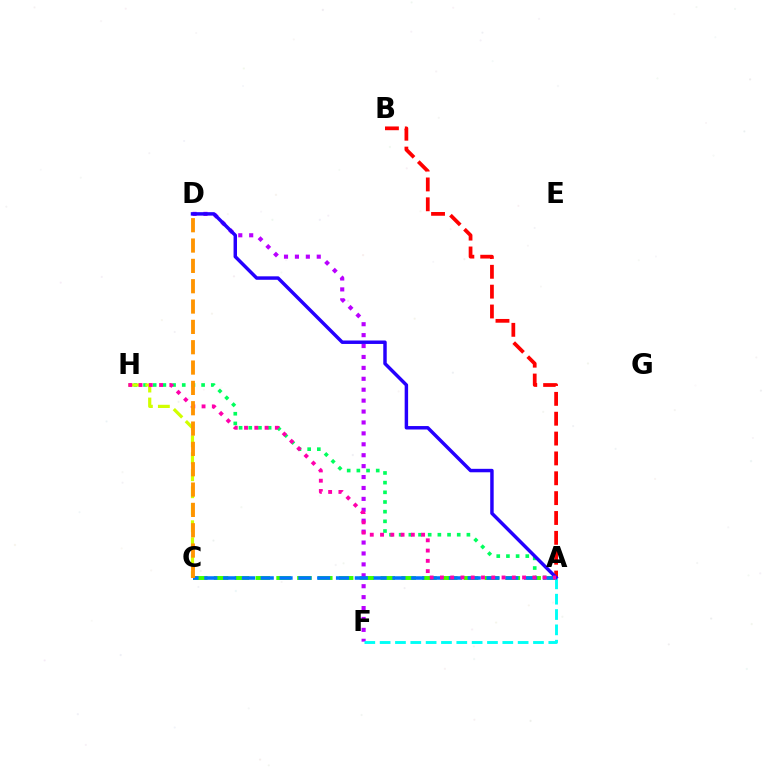{('A', 'H'): [{'color': '#00ff5c', 'line_style': 'dotted', 'thickness': 2.63}, {'color': '#ff00ac', 'line_style': 'dotted', 'thickness': 2.79}], ('A', 'C'): [{'color': '#3dff00', 'line_style': 'dashed', 'thickness': 2.83}, {'color': '#0074ff', 'line_style': 'dashed', 'thickness': 2.56}], ('D', 'F'): [{'color': '#b900ff', 'line_style': 'dotted', 'thickness': 2.97}], ('A', 'B'): [{'color': '#ff0000', 'line_style': 'dashed', 'thickness': 2.7}], ('C', 'H'): [{'color': '#d1ff00', 'line_style': 'dashed', 'thickness': 2.31}], ('A', 'F'): [{'color': '#00fff6', 'line_style': 'dashed', 'thickness': 2.08}], ('A', 'D'): [{'color': '#2500ff', 'line_style': 'solid', 'thickness': 2.49}], ('C', 'D'): [{'color': '#ff9400', 'line_style': 'dashed', 'thickness': 2.76}]}